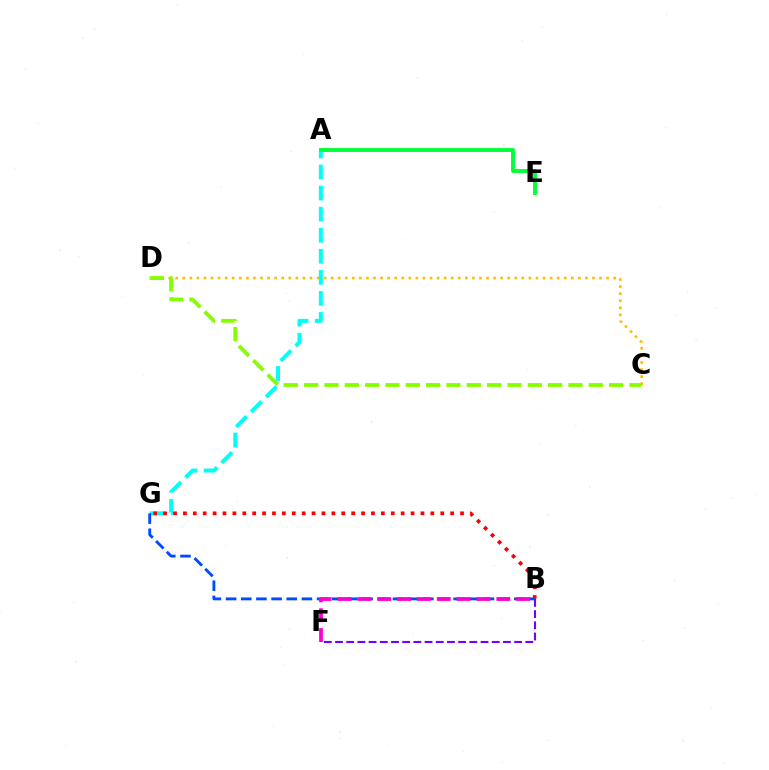{('C', 'D'): [{'color': '#ffbd00', 'line_style': 'dotted', 'thickness': 1.92}, {'color': '#84ff00', 'line_style': 'dashed', 'thickness': 2.76}], ('B', 'F'): [{'color': '#7200ff', 'line_style': 'dashed', 'thickness': 1.52}, {'color': '#ff00cf', 'line_style': 'dashed', 'thickness': 2.7}], ('A', 'G'): [{'color': '#00fff6', 'line_style': 'dashed', 'thickness': 2.86}], ('B', 'G'): [{'color': '#ff0000', 'line_style': 'dotted', 'thickness': 2.69}, {'color': '#004bff', 'line_style': 'dashed', 'thickness': 2.06}], ('A', 'E'): [{'color': '#00ff39', 'line_style': 'solid', 'thickness': 2.78}]}